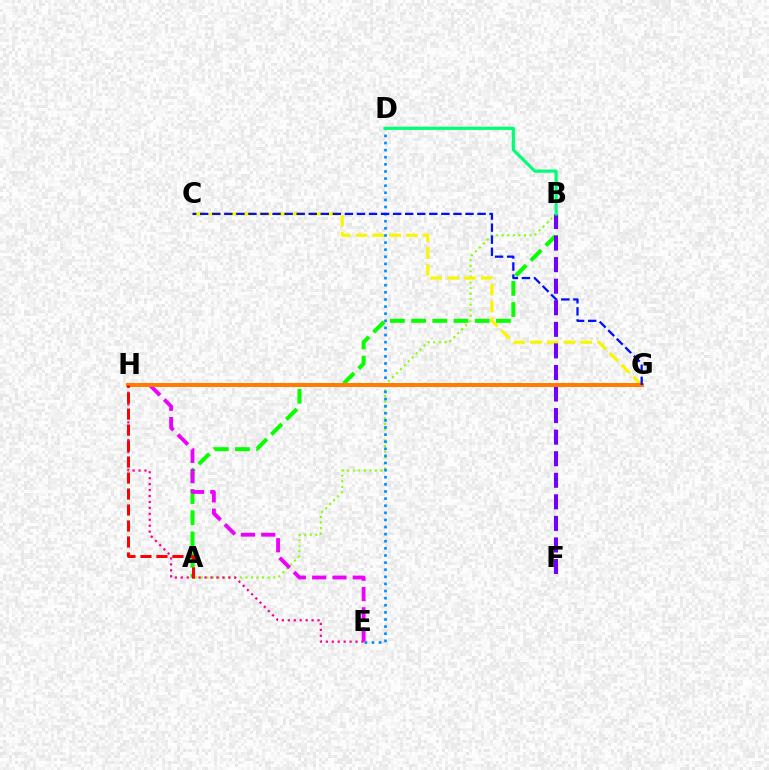{('G', 'H'): [{'color': '#00fff6', 'line_style': 'dotted', 'thickness': 1.72}, {'color': '#ff7c00', 'line_style': 'solid', 'thickness': 2.86}], ('A', 'B'): [{'color': '#84ff00', 'line_style': 'dotted', 'thickness': 1.51}, {'color': '#08ff00', 'line_style': 'dashed', 'thickness': 2.88}], ('C', 'G'): [{'color': '#fcf500', 'line_style': 'dashed', 'thickness': 2.28}, {'color': '#0010ff', 'line_style': 'dashed', 'thickness': 1.64}], ('E', 'H'): [{'color': '#ff0094', 'line_style': 'dotted', 'thickness': 1.61}, {'color': '#ee00ff', 'line_style': 'dashed', 'thickness': 2.76}], ('D', 'E'): [{'color': '#008cff', 'line_style': 'dotted', 'thickness': 1.93}], ('B', 'F'): [{'color': '#7200ff', 'line_style': 'dashed', 'thickness': 2.93}], ('B', 'D'): [{'color': '#00ff74', 'line_style': 'solid', 'thickness': 2.29}], ('A', 'H'): [{'color': '#ff0000', 'line_style': 'dashed', 'thickness': 2.17}]}